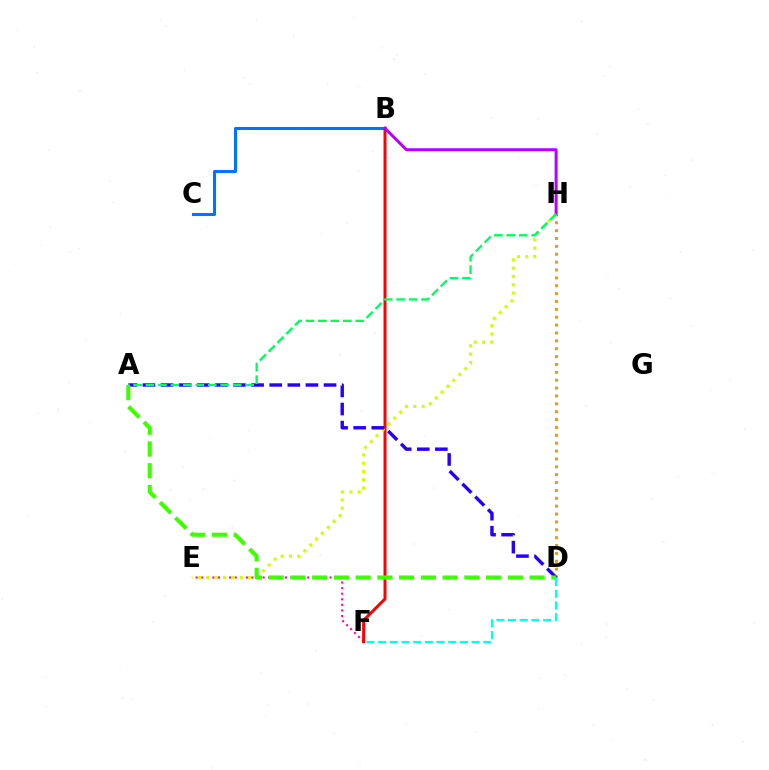{('E', 'F'): [{'color': '#ff00ac', 'line_style': 'dotted', 'thickness': 1.52}], ('B', 'F'): [{'color': '#ff0000', 'line_style': 'solid', 'thickness': 2.15}], ('D', 'H'): [{'color': '#ff9400', 'line_style': 'dotted', 'thickness': 2.14}], ('E', 'H'): [{'color': '#d1ff00', 'line_style': 'dotted', 'thickness': 2.25}], ('B', 'C'): [{'color': '#0074ff', 'line_style': 'solid', 'thickness': 2.2}], ('B', 'H'): [{'color': '#b900ff', 'line_style': 'solid', 'thickness': 2.16}], ('A', 'D'): [{'color': '#2500ff', 'line_style': 'dashed', 'thickness': 2.46}, {'color': '#3dff00', 'line_style': 'dashed', 'thickness': 2.95}], ('A', 'H'): [{'color': '#00ff5c', 'line_style': 'dashed', 'thickness': 1.69}], ('D', 'F'): [{'color': '#00fff6', 'line_style': 'dashed', 'thickness': 1.59}]}